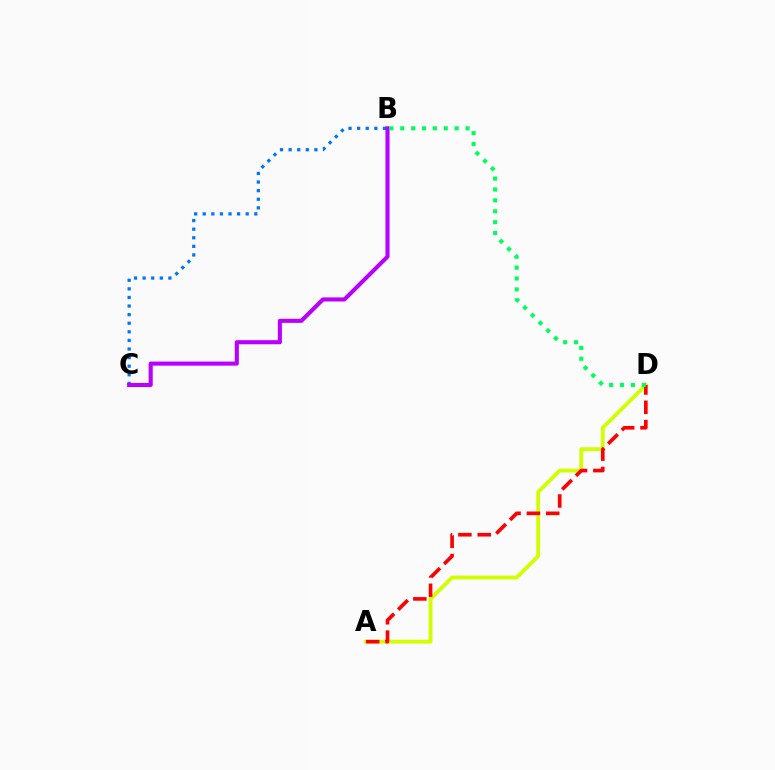{('A', 'D'): [{'color': '#d1ff00', 'line_style': 'solid', 'thickness': 2.75}, {'color': '#ff0000', 'line_style': 'dashed', 'thickness': 2.63}], ('B', 'C'): [{'color': '#0074ff', 'line_style': 'dotted', 'thickness': 2.33}, {'color': '#b900ff', 'line_style': 'solid', 'thickness': 2.95}], ('B', 'D'): [{'color': '#00ff5c', 'line_style': 'dotted', 'thickness': 2.96}]}